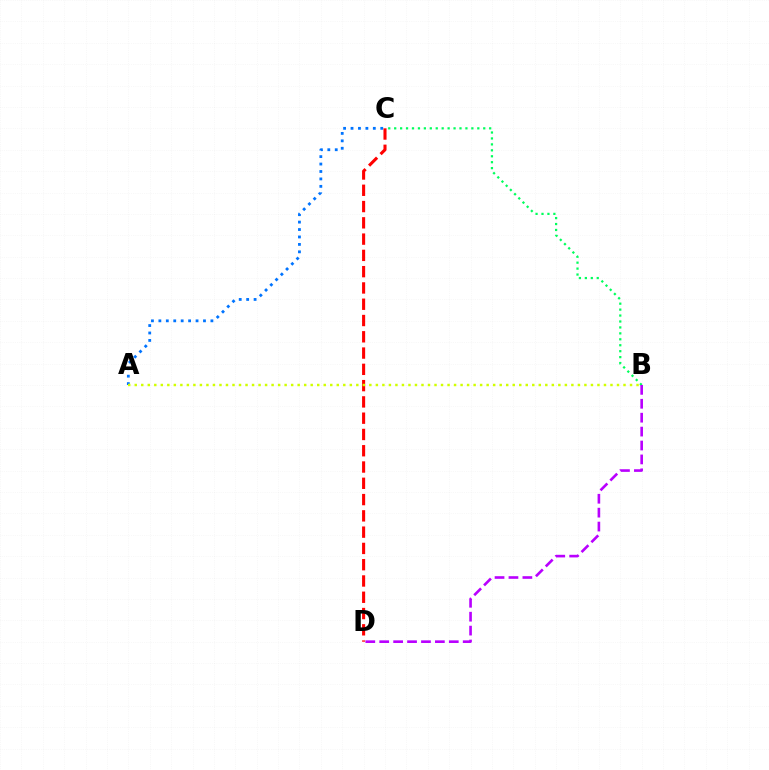{('A', 'C'): [{'color': '#0074ff', 'line_style': 'dotted', 'thickness': 2.02}], ('B', 'C'): [{'color': '#00ff5c', 'line_style': 'dotted', 'thickness': 1.61}], ('C', 'D'): [{'color': '#ff0000', 'line_style': 'dashed', 'thickness': 2.21}], ('B', 'D'): [{'color': '#b900ff', 'line_style': 'dashed', 'thickness': 1.89}], ('A', 'B'): [{'color': '#d1ff00', 'line_style': 'dotted', 'thickness': 1.77}]}